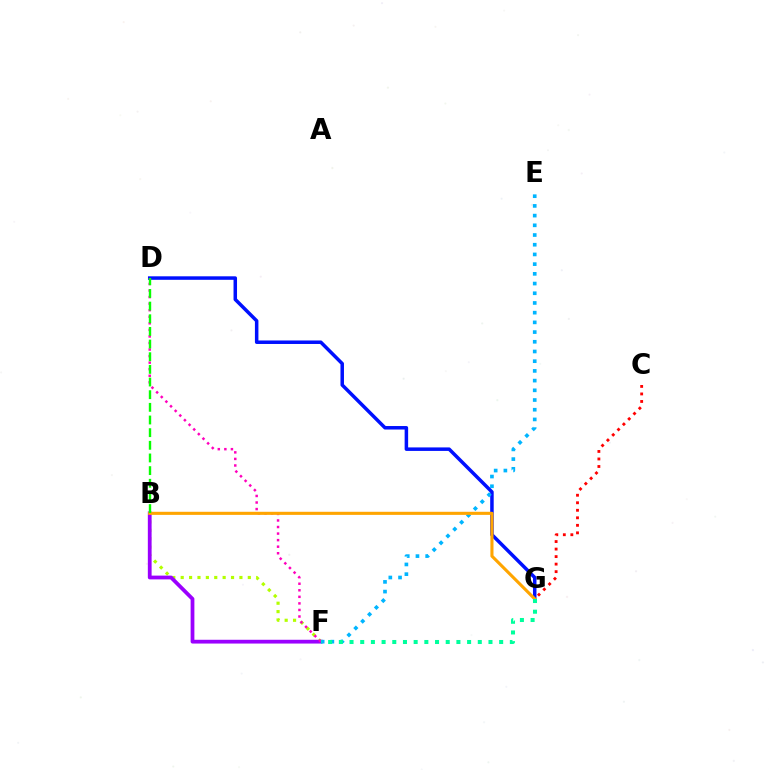{('C', 'G'): [{'color': '#ff0000', 'line_style': 'dotted', 'thickness': 2.04}], ('B', 'F'): [{'color': '#b3ff00', 'line_style': 'dotted', 'thickness': 2.28}, {'color': '#9b00ff', 'line_style': 'solid', 'thickness': 2.72}], ('D', 'G'): [{'color': '#0010ff', 'line_style': 'solid', 'thickness': 2.52}], ('D', 'F'): [{'color': '#ff00bd', 'line_style': 'dotted', 'thickness': 1.78}], ('E', 'F'): [{'color': '#00b5ff', 'line_style': 'dotted', 'thickness': 2.64}], ('B', 'G'): [{'color': '#ffa500', 'line_style': 'solid', 'thickness': 2.23}], ('F', 'G'): [{'color': '#00ff9d', 'line_style': 'dotted', 'thickness': 2.9}], ('B', 'D'): [{'color': '#08ff00', 'line_style': 'dashed', 'thickness': 1.72}]}